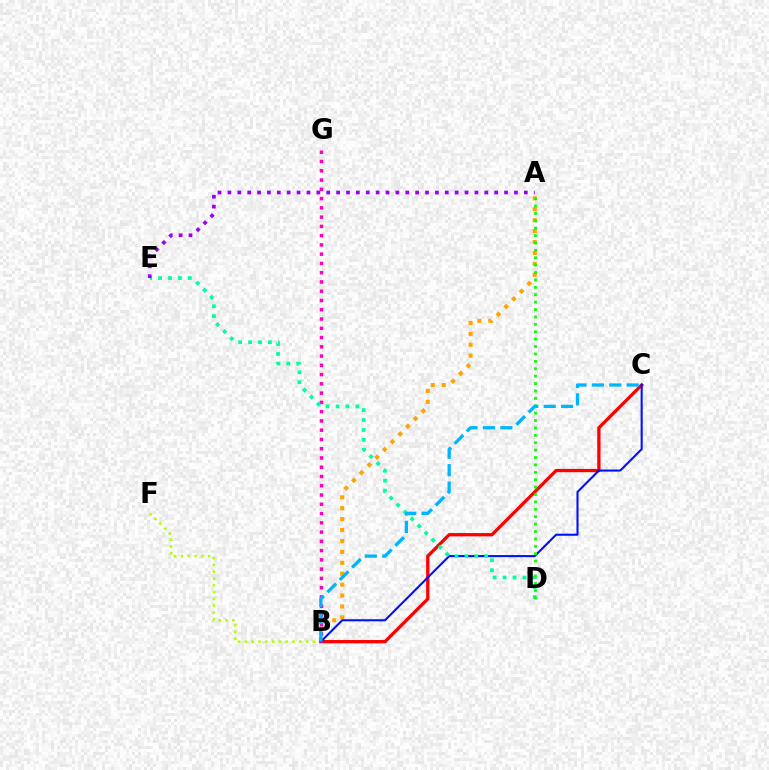{('B', 'F'): [{'color': '#b3ff00', 'line_style': 'dotted', 'thickness': 1.85}], ('A', 'B'): [{'color': '#ffa500', 'line_style': 'dotted', 'thickness': 2.96}], ('B', 'C'): [{'color': '#ff0000', 'line_style': 'solid', 'thickness': 2.37}, {'color': '#0010ff', 'line_style': 'solid', 'thickness': 1.5}, {'color': '#00b5ff', 'line_style': 'dashed', 'thickness': 2.36}], ('B', 'G'): [{'color': '#ff00bd', 'line_style': 'dotted', 'thickness': 2.52}], ('D', 'E'): [{'color': '#00ff9d', 'line_style': 'dotted', 'thickness': 2.7}], ('A', 'E'): [{'color': '#9b00ff', 'line_style': 'dotted', 'thickness': 2.68}], ('A', 'D'): [{'color': '#08ff00', 'line_style': 'dotted', 'thickness': 2.01}]}